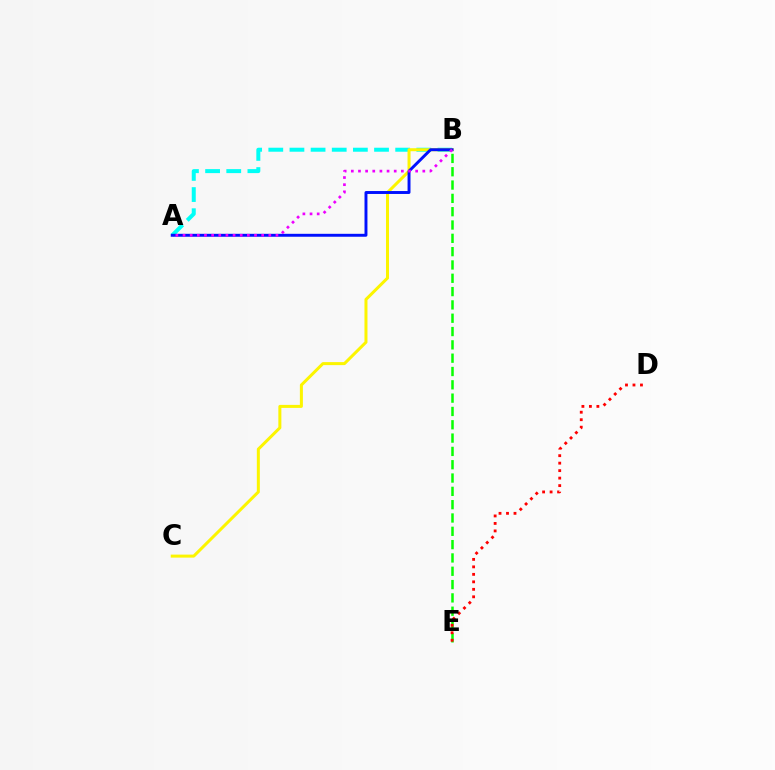{('A', 'B'): [{'color': '#00fff6', 'line_style': 'dashed', 'thickness': 2.87}, {'color': '#0010ff', 'line_style': 'solid', 'thickness': 2.11}, {'color': '#ee00ff', 'line_style': 'dotted', 'thickness': 1.94}], ('B', 'C'): [{'color': '#fcf500', 'line_style': 'solid', 'thickness': 2.17}], ('B', 'E'): [{'color': '#08ff00', 'line_style': 'dashed', 'thickness': 1.81}], ('D', 'E'): [{'color': '#ff0000', 'line_style': 'dotted', 'thickness': 2.03}]}